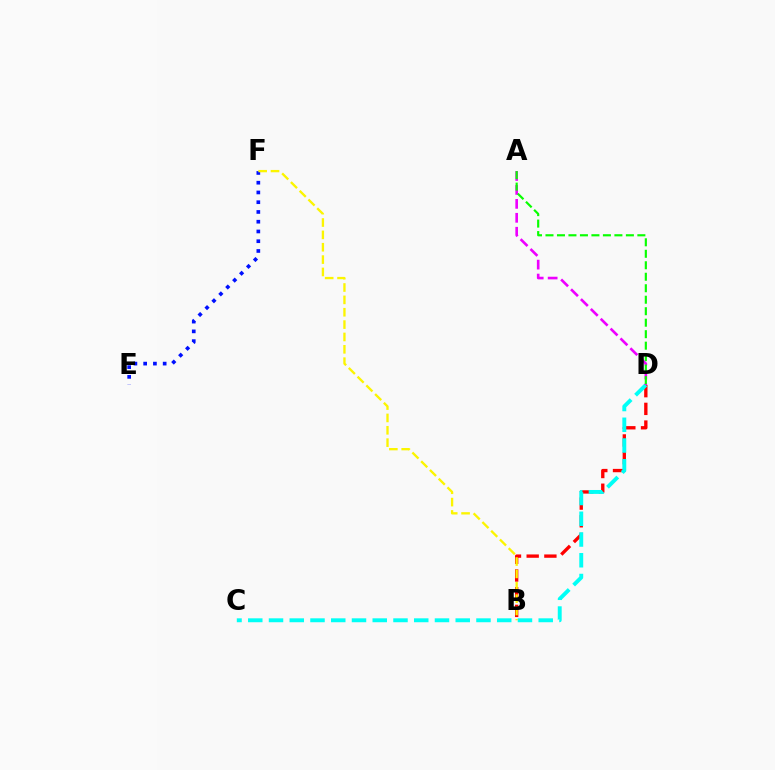{('B', 'D'): [{'color': '#ff0000', 'line_style': 'dashed', 'thickness': 2.4}], ('E', 'F'): [{'color': '#0010ff', 'line_style': 'dotted', 'thickness': 2.65}], ('B', 'F'): [{'color': '#fcf500', 'line_style': 'dashed', 'thickness': 1.68}], ('C', 'D'): [{'color': '#00fff6', 'line_style': 'dashed', 'thickness': 2.82}], ('A', 'D'): [{'color': '#ee00ff', 'line_style': 'dashed', 'thickness': 1.89}, {'color': '#08ff00', 'line_style': 'dashed', 'thickness': 1.56}]}